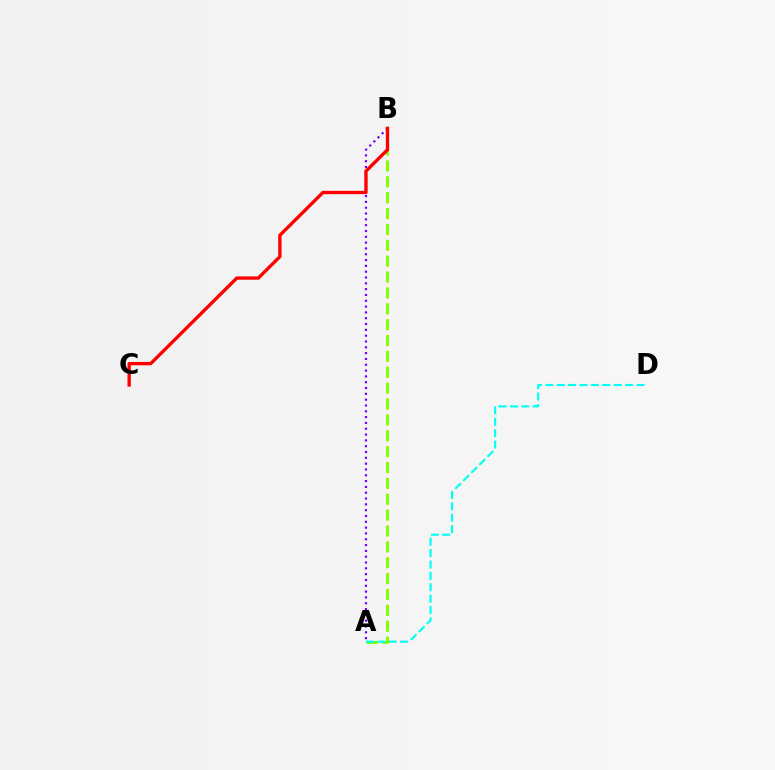{('A', 'B'): [{'color': '#7200ff', 'line_style': 'dotted', 'thickness': 1.58}, {'color': '#84ff00', 'line_style': 'dashed', 'thickness': 2.16}], ('B', 'C'): [{'color': '#ff0000', 'line_style': 'solid', 'thickness': 2.4}], ('A', 'D'): [{'color': '#00fff6', 'line_style': 'dashed', 'thickness': 1.55}]}